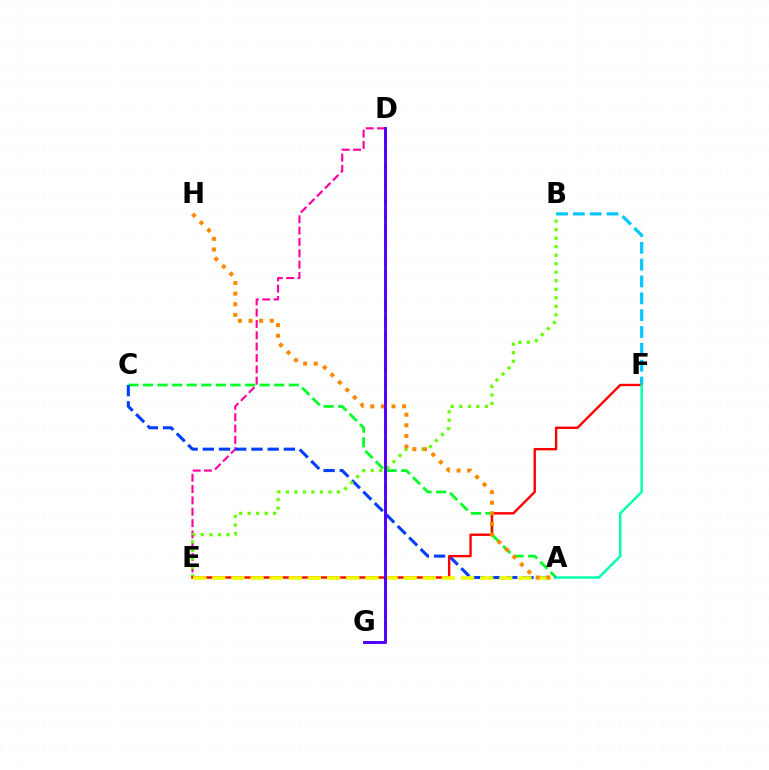{('D', 'E'): [{'color': '#ff00a0', 'line_style': 'dashed', 'thickness': 1.54}], ('A', 'C'): [{'color': '#00ff27', 'line_style': 'dashed', 'thickness': 1.98}, {'color': '#003fff', 'line_style': 'dashed', 'thickness': 2.2}], ('B', 'F'): [{'color': '#00c7ff', 'line_style': 'dashed', 'thickness': 2.29}], ('D', 'G'): [{'color': '#d600ff', 'line_style': 'dashed', 'thickness': 2.08}, {'color': '#4f00ff', 'line_style': 'solid', 'thickness': 2.08}], ('B', 'E'): [{'color': '#66ff00', 'line_style': 'dotted', 'thickness': 2.31}], ('E', 'F'): [{'color': '#ff0000', 'line_style': 'solid', 'thickness': 1.73}], ('A', 'E'): [{'color': '#eeff00', 'line_style': 'dashed', 'thickness': 2.6}], ('A', 'H'): [{'color': '#ff8800', 'line_style': 'dotted', 'thickness': 2.88}], ('A', 'F'): [{'color': '#00ffaf', 'line_style': 'solid', 'thickness': 1.78}]}